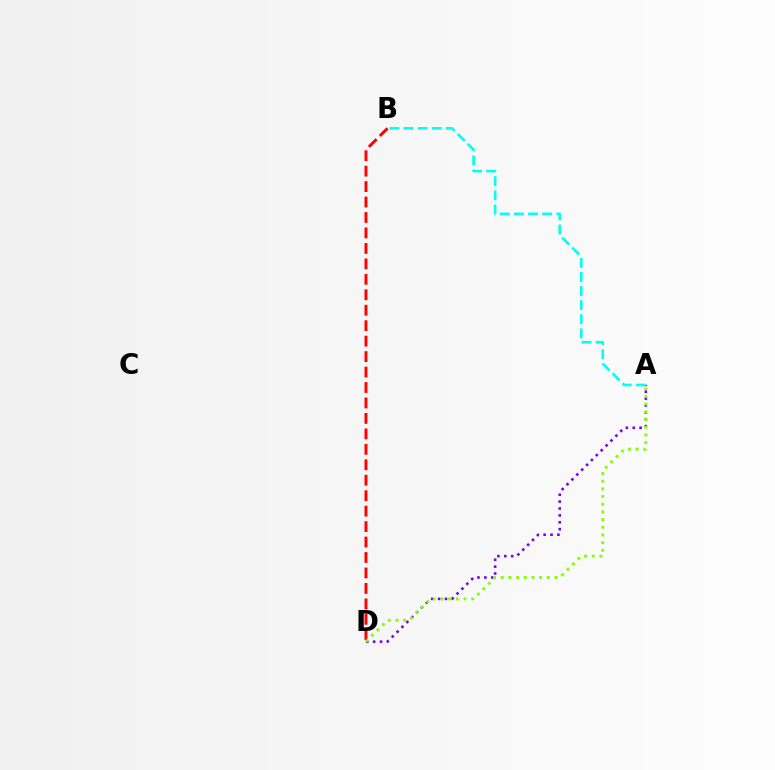{('A', 'D'): [{'color': '#7200ff', 'line_style': 'dotted', 'thickness': 1.87}, {'color': '#84ff00', 'line_style': 'dotted', 'thickness': 2.09}], ('B', 'D'): [{'color': '#ff0000', 'line_style': 'dashed', 'thickness': 2.1}], ('A', 'B'): [{'color': '#00fff6', 'line_style': 'dashed', 'thickness': 1.92}]}